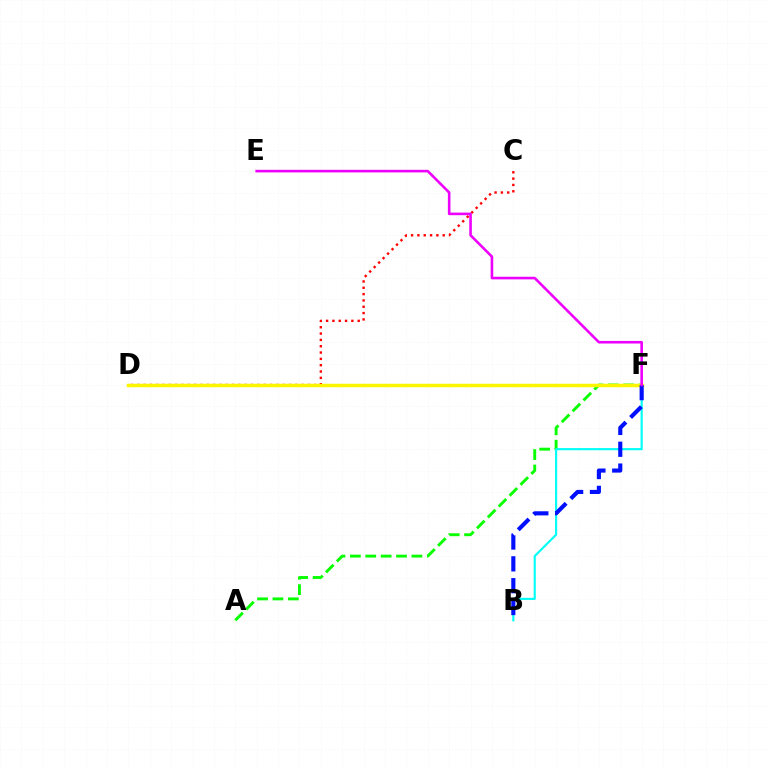{('C', 'D'): [{'color': '#ff0000', 'line_style': 'dotted', 'thickness': 1.72}], ('A', 'F'): [{'color': '#08ff00', 'line_style': 'dashed', 'thickness': 2.09}], ('B', 'F'): [{'color': '#00fff6', 'line_style': 'solid', 'thickness': 1.54}, {'color': '#0010ff', 'line_style': 'dashed', 'thickness': 2.97}], ('D', 'F'): [{'color': '#fcf500', 'line_style': 'solid', 'thickness': 2.51}], ('E', 'F'): [{'color': '#ee00ff', 'line_style': 'solid', 'thickness': 1.87}]}